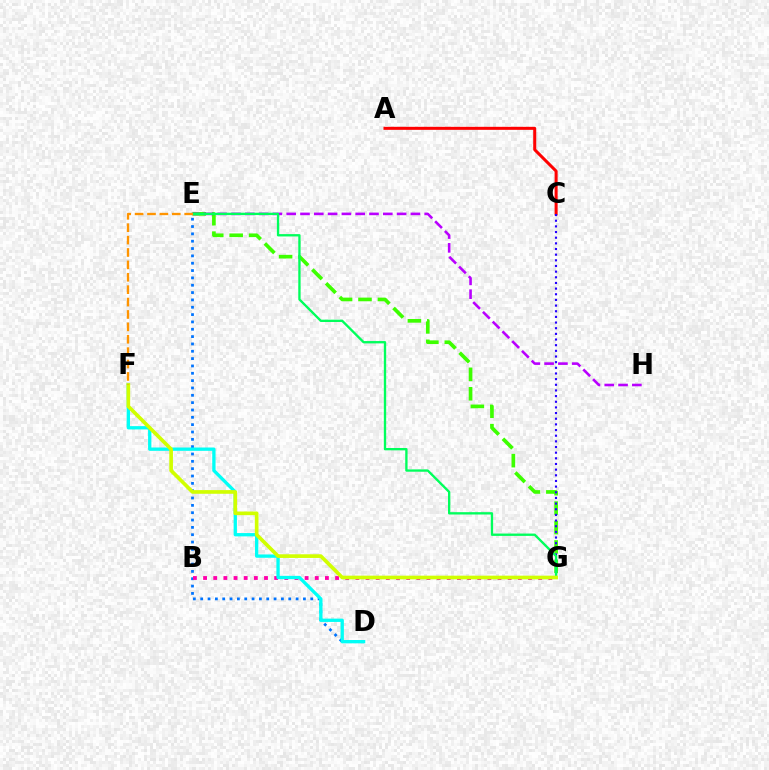{('A', 'C'): [{'color': '#ff0000', 'line_style': 'solid', 'thickness': 2.17}], ('E', 'G'): [{'color': '#3dff00', 'line_style': 'dashed', 'thickness': 2.64}, {'color': '#00ff5c', 'line_style': 'solid', 'thickness': 1.69}], ('C', 'G'): [{'color': '#2500ff', 'line_style': 'dotted', 'thickness': 1.54}], ('E', 'H'): [{'color': '#b900ff', 'line_style': 'dashed', 'thickness': 1.87}], ('D', 'E'): [{'color': '#0074ff', 'line_style': 'dotted', 'thickness': 1.99}], ('B', 'G'): [{'color': '#ff00ac', 'line_style': 'dotted', 'thickness': 2.76}], ('D', 'F'): [{'color': '#00fff6', 'line_style': 'solid', 'thickness': 2.38}], ('F', 'G'): [{'color': '#d1ff00', 'line_style': 'solid', 'thickness': 2.64}], ('E', 'F'): [{'color': '#ff9400', 'line_style': 'dashed', 'thickness': 1.68}]}